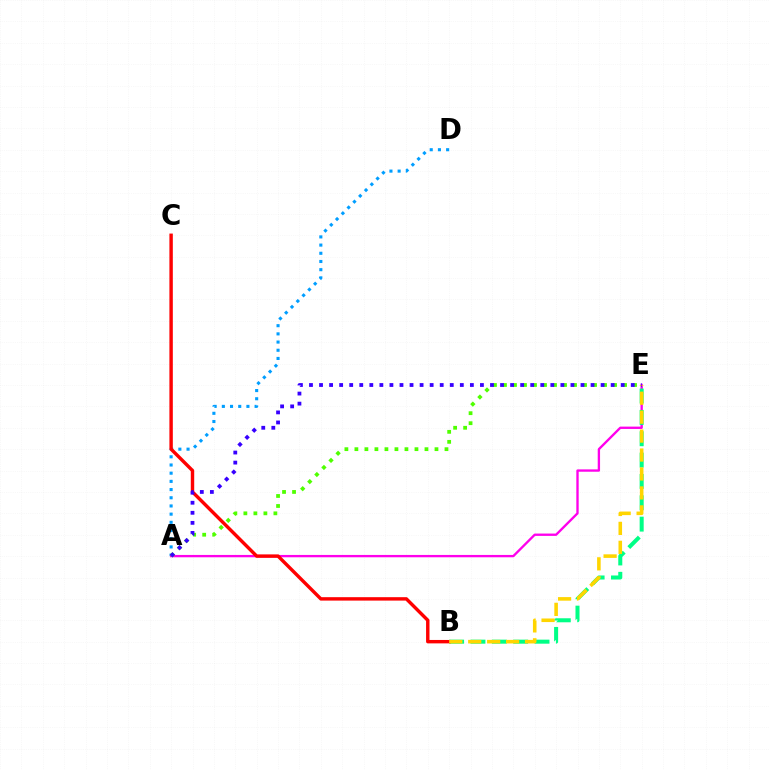{('A', 'D'): [{'color': '#009eff', 'line_style': 'dotted', 'thickness': 2.23}], ('A', 'E'): [{'color': '#ff00ed', 'line_style': 'solid', 'thickness': 1.69}, {'color': '#4fff00', 'line_style': 'dotted', 'thickness': 2.72}, {'color': '#3700ff', 'line_style': 'dotted', 'thickness': 2.73}], ('B', 'E'): [{'color': '#00ff86', 'line_style': 'dashed', 'thickness': 2.9}, {'color': '#ffd500', 'line_style': 'dashed', 'thickness': 2.57}], ('B', 'C'): [{'color': '#ff0000', 'line_style': 'solid', 'thickness': 2.46}]}